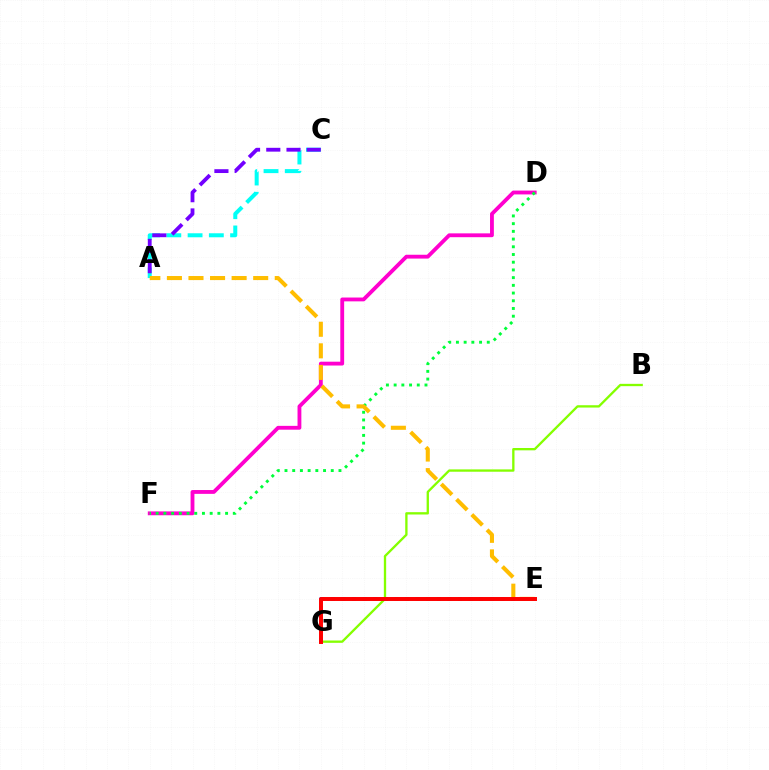{('A', 'C'): [{'color': '#00fff6', 'line_style': 'dashed', 'thickness': 2.89}, {'color': '#7200ff', 'line_style': 'dashed', 'thickness': 2.75}], ('B', 'G'): [{'color': '#84ff00', 'line_style': 'solid', 'thickness': 1.67}], ('E', 'G'): [{'color': '#004bff', 'line_style': 'dotted', 'thickness': 2.88}, {'color': '#ff0000', 'line_style': 'solid', 'thickness': 2.85}], ('D', 'F'): [{'color': '#ff00cf', 'line_style': 'solid', 'thickness': 2.76}, {'color': '#00ff39', 'line_style': 'dotted', 'thickness': 2.1}], ('A', 'E'): [{'color': '#ffbd00', 'line_style': 'dashed', 'thickness': 2.93}]}